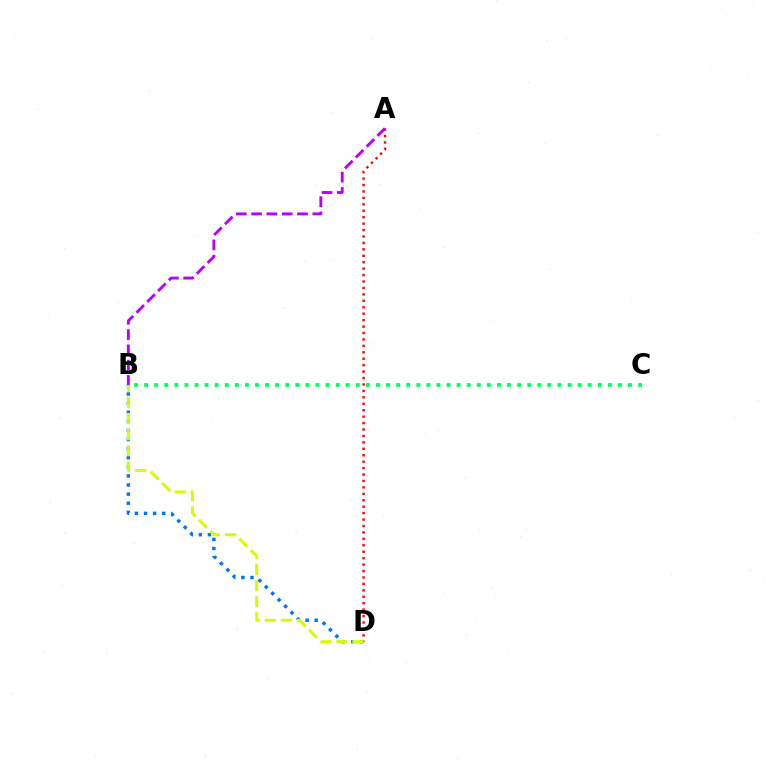{('B', 'D'): [{'color': '#0074ff', 'line_style': 'dotted', 'thickness': 2.47}, {'color': '#d1ff00', 'line_style': 'dashed', 'thickness': 2.19}], ('B', 'C'): [{'color': '#00ff5c', 'line_style': 'dotted', 'thickness': 2.74}], ('A', 'D'): [{'color': '#ff0000', 'line_style': 'dotted', 'thickness': 1.75}], ('A', 'B'): [{'color': '#b900ff', 'line_style': 'dashed', 'thickness': 2.08}]}